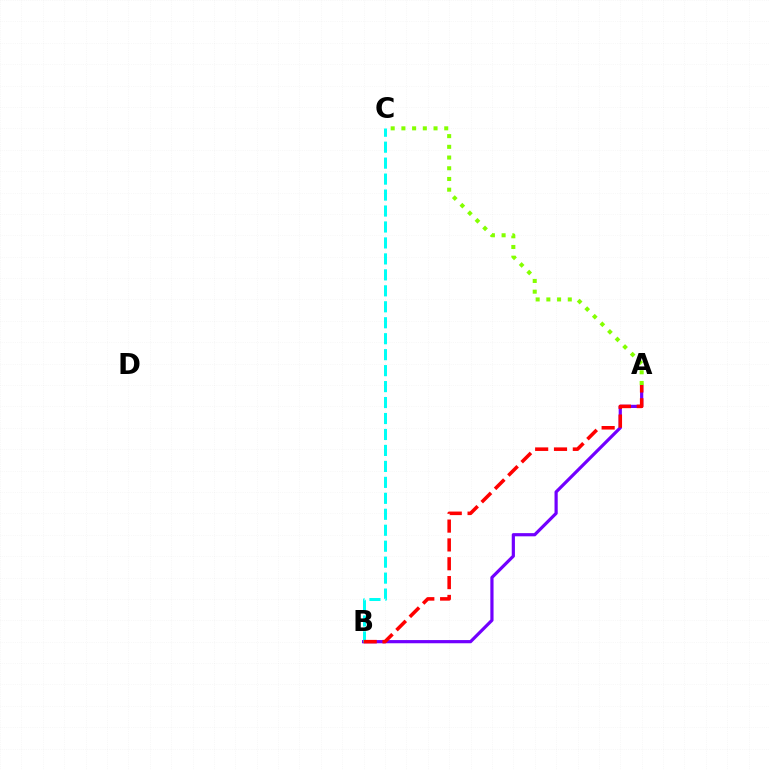{('A', 'B'): [{'color': '#7200ff', 'line_style': 'solid', 'thickness': 2.3}, {'color': '#ff0000', 'line_style': 'dashed', 'thickness': 2.56}], ('A', 'C'): [{'color': '#84ff00', 'line_style': 'dotted', 'thickness': 2.91}], ('B', 'C'): [{'color': '#00fff6', 'line_style': 'dashed', 'thickness': 2.17}]}